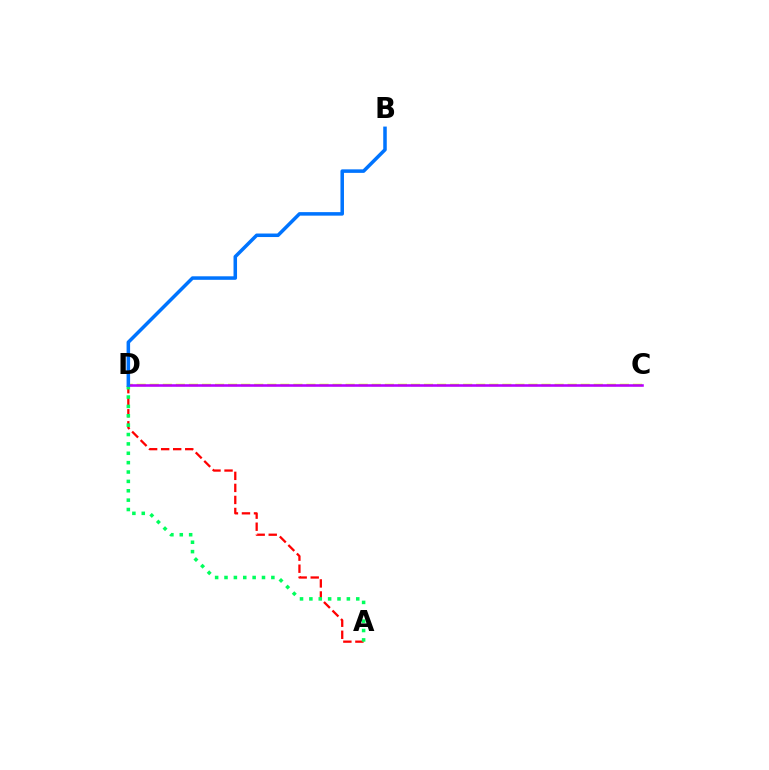{('A', 'D'): [{'color': '#ff0000', 'line_style': 'dashed', 'thickness': 1.64}, {'color': '#00ff5c', 'line_style': 'dotted', 'thickness': 2.55}], ('C', 'D'): [{'color': '#d1ff00', 'line_style': 'dashed', 'thickness': 1.77}, {'color': '#b900ff', 'line_style': 'solid', 'thickness': 1.86}], ('B', 'D'): [{'color': '#0074ff', 'line_style': 'solid', 'thickness': 2.53}]}